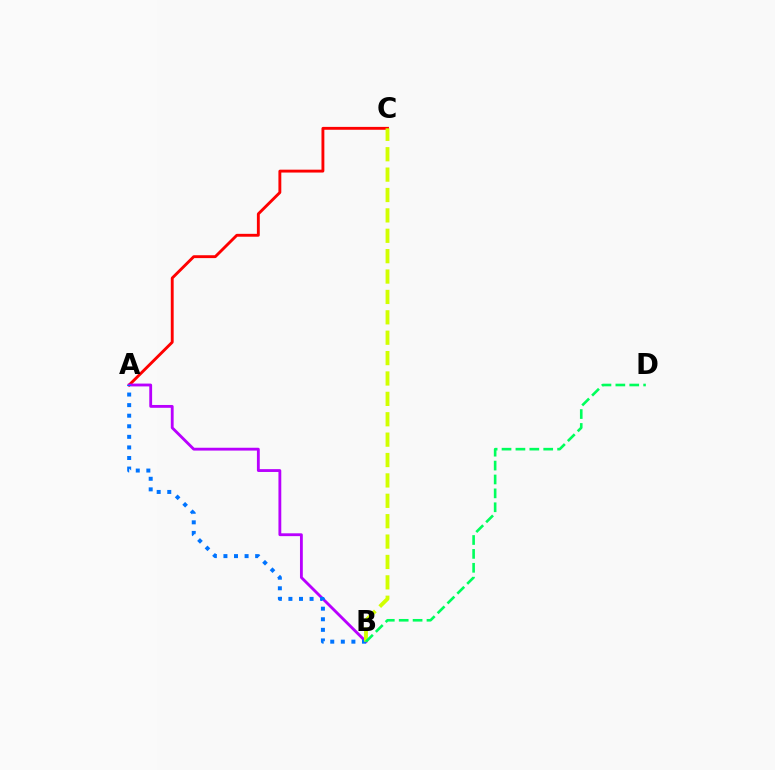{('A', 'C'): [{'color': '#ff0000', 'line_style': 'solid', 'thickness': 2.07}], ('A', 'B'): [{'color': '#b900ff', 'line_style': 'solid', 'thickness': 2.04}, {'color': '#0074ff', 'line_style': 'dotted', 'thickness': 2.87}], ('B', 'C'): [{'color': '#d1ff00', 'line_style': 'dashed', 'thickness': 2.77}], ('B', 'D'): [{'color': '#00ff5c', 'line_style': 'dashed', 'thickness': 1.89}]}